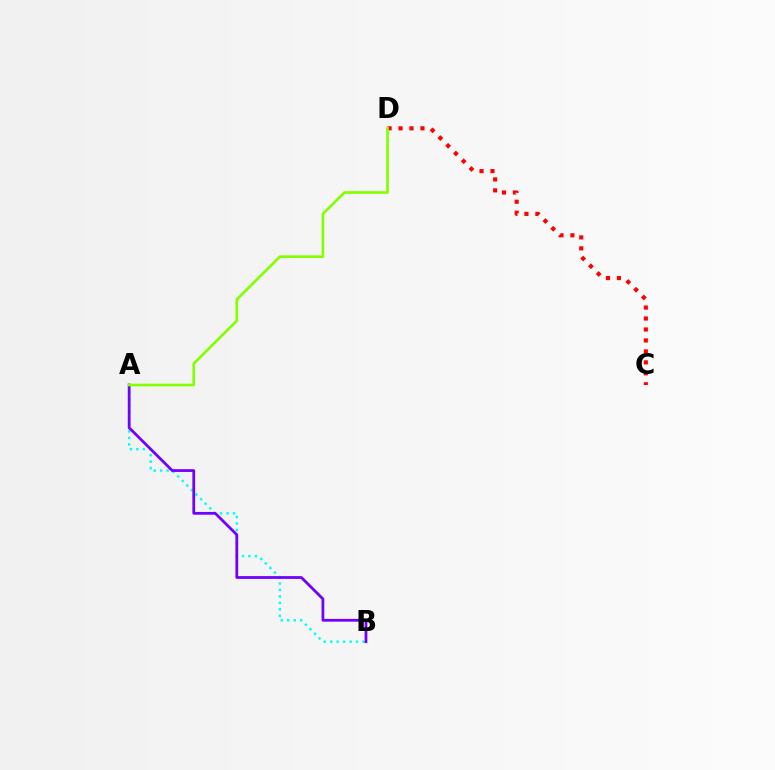{('A', 'B'): [{'color': '#00fff6', 'line_style': 'dotted', 'thickness': 1.76}, {'color': '#7200ff', 'line_style': 'solid', 'thickness': 2.0}], ('C', 'D'): [{'color': '#ff0000', 'line_style': 'dotted', 'thickness': 2.98}], ('A', 'D'): [{'color': '#84ff00', 'line_style': 'solid', 'thickness': 1.93}]}